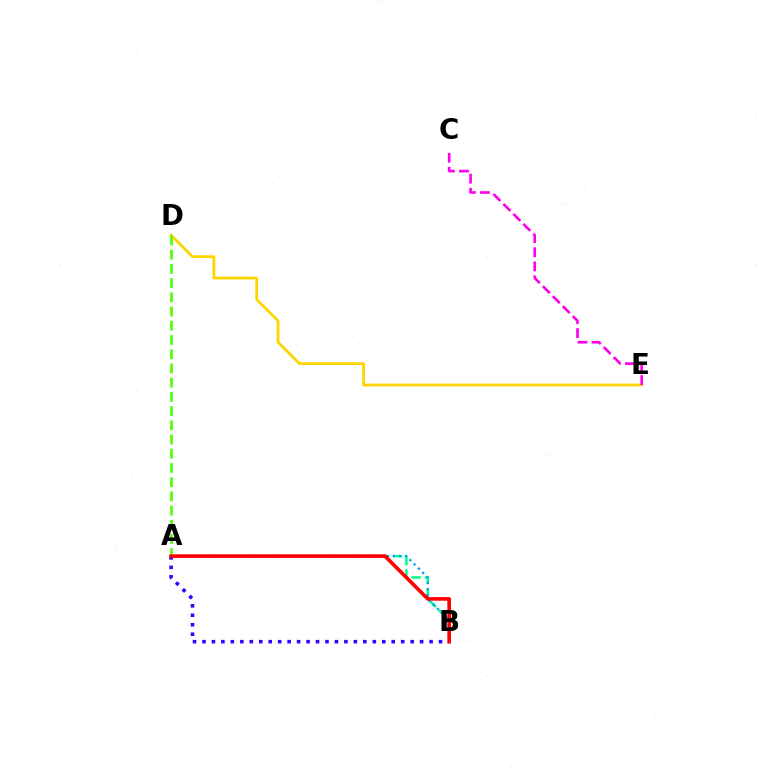{('D', 'E'): [{'color': '#ffd500', 'line_style': 'solid', 'thickness': 2.01}], ('A', 'B'): [{'color': '#00ff86', 'line_style': 'dashed', 'thickness': 1.81}, {'color': '#009eff', 'line_style': 'dotted', 'thickness': 1.64}, {'color': '#3700ff', 'line_style': 'dotted', 'thickness': 2.57}, {'color': '#ff0000', 'line_style': 'solid', 'thickness': 2.62}], ('A', 'D'): [{'color': '#4fff00', 'line_style': 'dashed', 'thickness': 1.93}], ('C', 'E'): [{'color': '#ff00ed', 'line_style': 'dashed', 'thickness': 1.91}]}